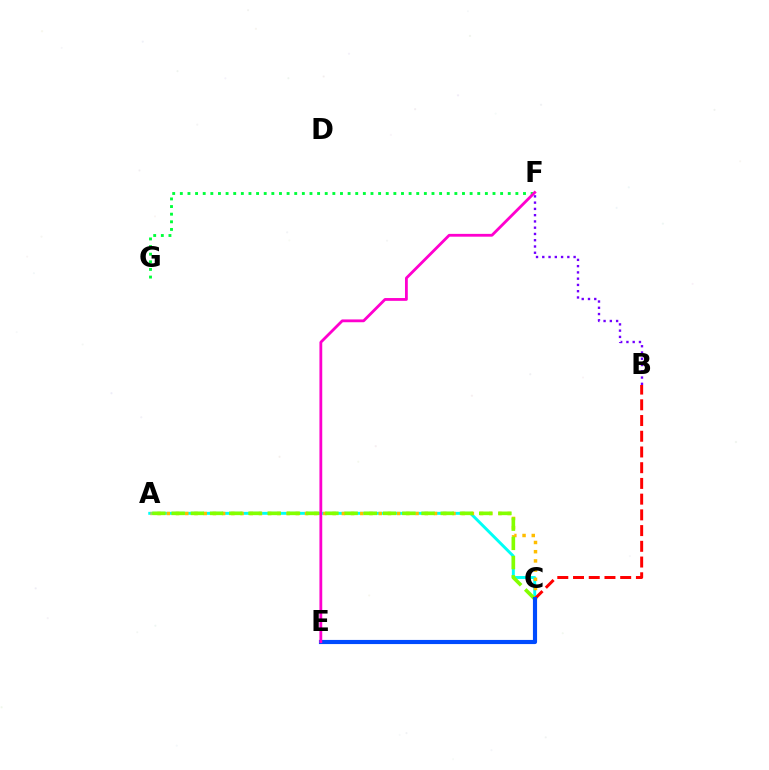{('F', 'G'): [{'color': '#00ff39', 'line_style': 'dotted', 'thickness': 2.07}], ('A', 'C'): [{'color': '#00fff6', 'line_style': 'solid', 'thickness': 2.11}, {'color': '#ffbd00', 'line_style': 'dotted', 'thickness': 2.5}, {'color': '#84ff00', 'line_style': 'dashed', 'thickness': 2.61}], ('B', 'F'): [{'color': '#7200ff', 'line_style': 'dotted', 'thickness': 1.7}], ('B', 'C'): [{'color': '#ff0000', 'line_style': 'dashed', 'thickness': 2.14}], ('C', 'E'): [{'color': '#004bff', 'line_style': 'solid', 'thickness': 2.98}], ('E', 'F'): [{'color': '#ff00cf', 'line_style': 'solid', 'thickness': 2.02}]}